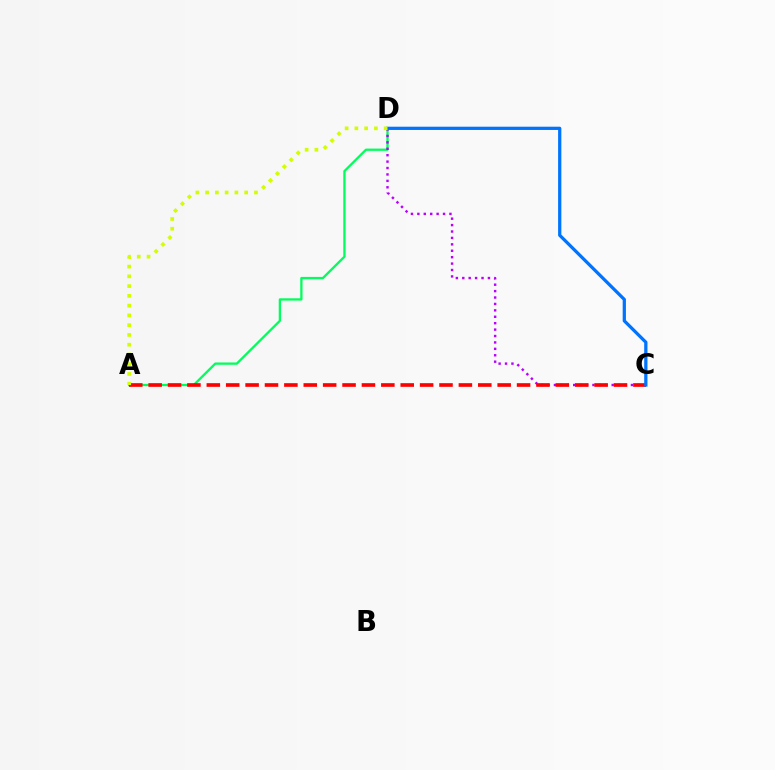{('A', 'D'): [{'color': '#00ff5c', 'line_style': 'solid', 'thickness': 1.66}, {'color': '#d1ff00', 'line_style': 'dotted', 'thickness': 2.65}], ('C', 'D'): [{'color': '#b900ff', 'line_style': 'dotted', 'thickness': 1.74}, {'color': '#0074ff', 'line_style': 'solid', 'thickness': 2.34}], ('A', 'C'): [{'color': '#ff0000', 'line_style': 'dashed', 'thickness': 2.63}]}